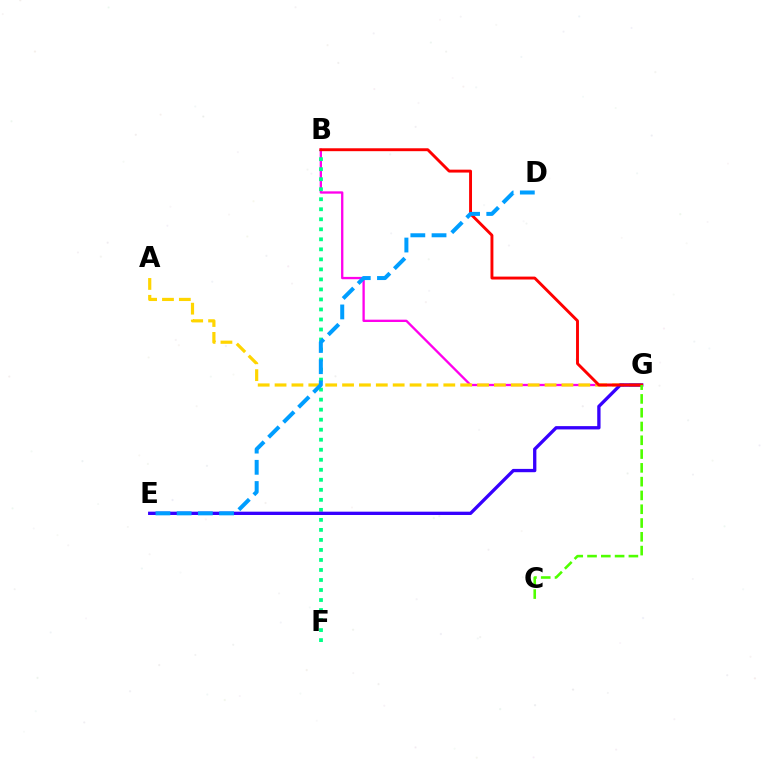{('B', 'G'): [{'color': '#ff00ed', 'line_style': 'solid', 'thickness': 1.67}, {'color': '#ff0000', 'line_style': 'solid', 'thickness': 2.09}], ('B', 'F'): [{'color': '#00ff86', 'line_style': 'dotted', 'thickness': 2.72}], ('A', 'G'): [{'color': '#ffd500', 'line_style': 'dashed', 'thickness': 2.29}], ('E', 'G'): [{'color': '#3700ff', 'line_style': 'solid', 'thickness': 2.39}], ('C', 'G'): [{'color': '#4fff00', 'line_style': 'dashed', 'thickness': 1.87}], ('D', 'E'): [{'color': '#009eff', 'line_style': 'dashed', 'thickness': 2.88}]}